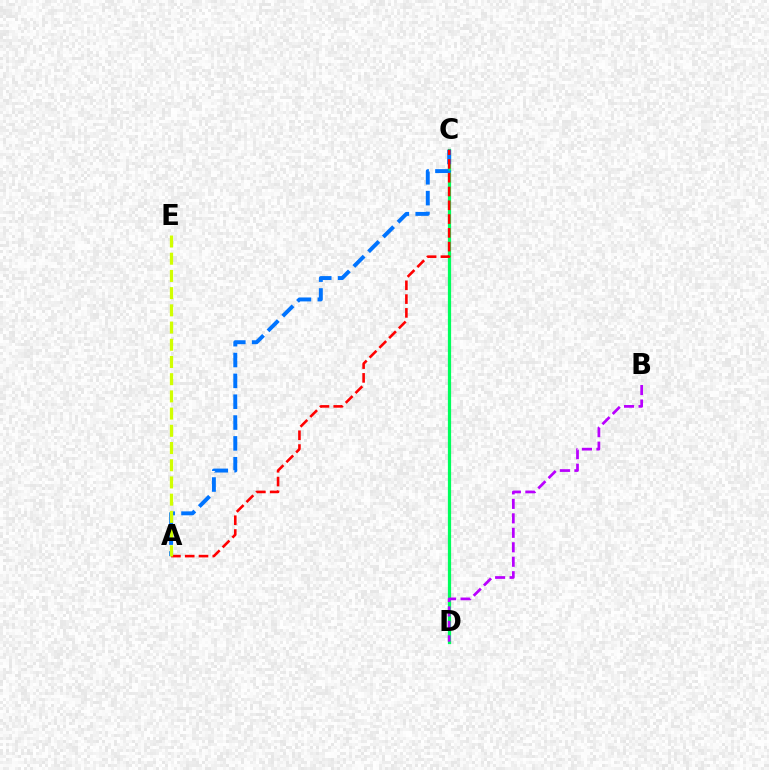{('C', 'D'): [{'color': '#00ff5c', 'line_style': 'solid', 'thickness': 2.32}], ('A', 'C'): [{'color': '#0074ff', 'line_style': 'dashed', 'thickness': 2.83}, {'color': '#ff0000', 'line_style': 'dashed', 'thickness': 1.87}], ('A', 'E'): [{'color': '#d1ff00', 'line_style': 'dashed', 'thickness': 2.34}], ('B', 'D'): [{'color': '#b900ff', 'line_style': 'dashed', 'thickness': 1.97}]}